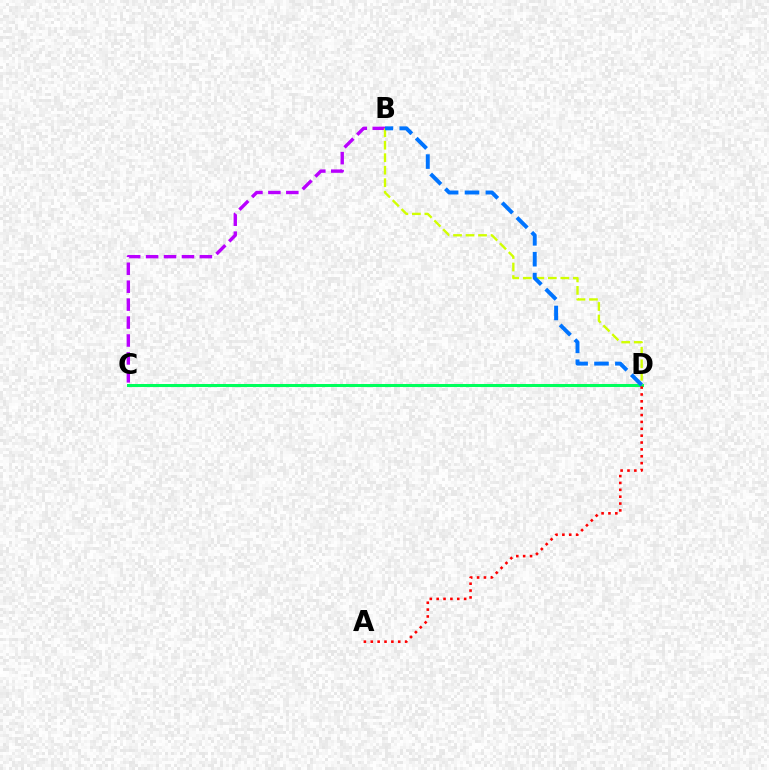{('B', 'C'): [{'color': '#b900ff', 'line_style': 'dashed', 'thickness': 2.44}], ('C', 'D'): [{'color': '#00ff5c', 'line_style': 'solid', 'thickness': 2.17}], ('B', 'D'): [{'color': '#d1ff00', 'line_style': 'dashed', 'thickness': 1.7}, {'color': '#0074ff', 'line_style': 'dashed', 'thickness': 2.84}], ('A', 'D'): [{'color': '#ff0000', 'line_style': 'dotted', 'thickness': 1.87}]}